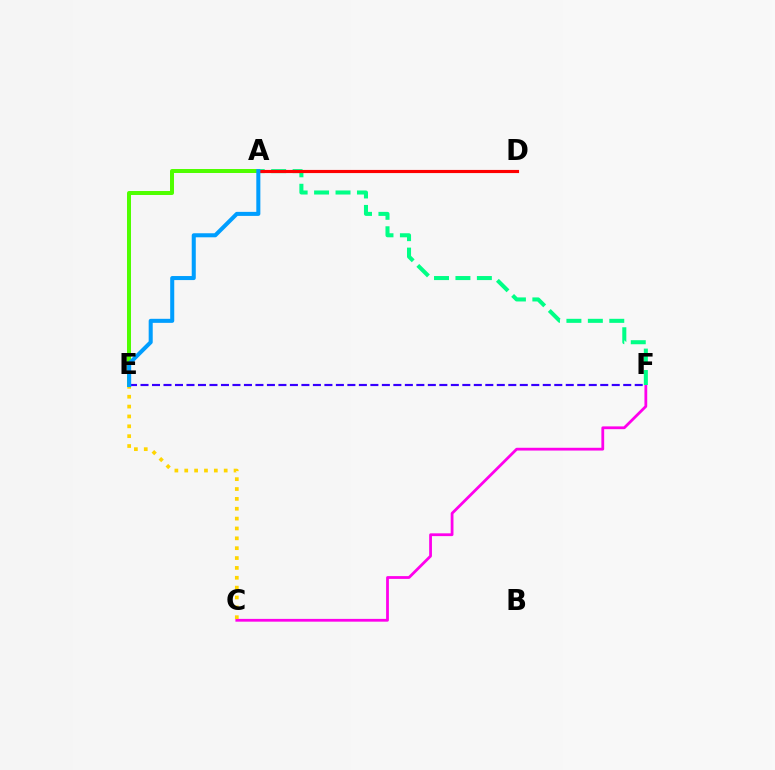{('C', 'F'): [{'color': '#ff00ed', 'line_style': 'solid', 'thickness': 2.0}], ('C', 'E'): [{'color': '#ffd500', 'line_style': 'dotted', 'thickness': 2.68}], ('A', 'F'): [{'color': '#00ff86', 'line_style': 'dashed', 'thickness': 2.91}], ('A', 'D'): [{'color': '#ff0000', 'line_style': 'solid', 'thickness': 2.26}], ('A', 'E'): [{'color': '#4fff00', 'line_style': 'solid', 'thickness': 2.87}, {'color': '#009eff', 'line_style': 'solid', 'thickness': 2.91}], ('E', 'F'): [{'color': '#3700ff', 'line_style': 'dashed', 'thickness': 1.56}]}